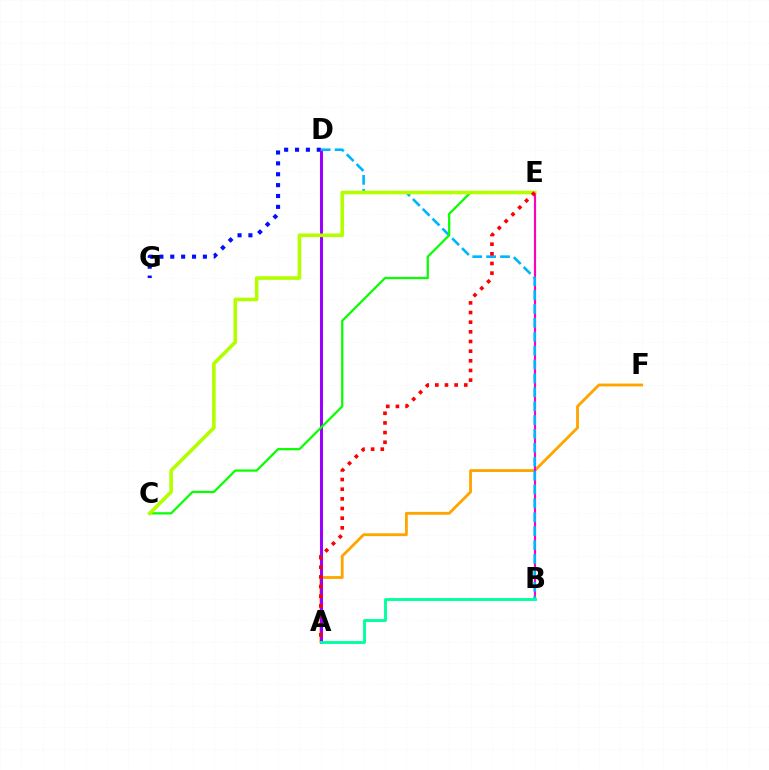{('A', 'F'): [{'color': '#ffa500', 'line_style': 'solid', 'thickness': 2.05}], ('B', 'E'): [{'color': '#ff00bd', 'line_style': 'solid', 'thickness': 1.56}], ('D', 'G'): [{'color': '#0010ff', 'line_style': 'dotted', 'thickness': 2.96}], ('A', 'D'): [{'color': '#9b00ff', 'line_style': 'solid', 'thickness': 2.18}], ('B', 'D'): [{'color': '#00b5ff', 'line_style': 'dashed', 'thickness': 1.89}], ('C', 'E'): [{'color': '#08ff00', 'line_style': 'solid', 'thickness': 1.61}, {'color': '#b3ff00', 'line_style': 'solid', 'thickness': 2.6}], ('A', 'E'): [{'color': '#ff0000', 'line_style': 'dotted', 'thickness': 2.62}], ('A', 'B'): [{'color': '#00ff9d', 'line_style': 'solid', 'thickness': 2.07}]}